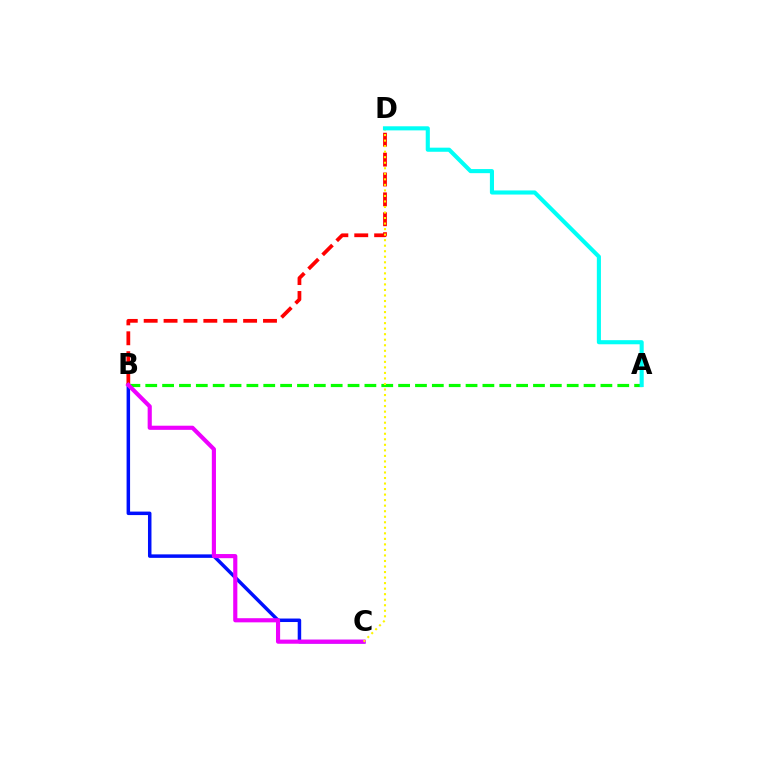{('B', 'C'): [{'color': '#0010ff', 'line_style': 'solid', 'thickness': 2.51}, {'color': '#ee00ff', 'line_style': 'solid', 'thickness': 2.98}], ('A', 'B'): [{'color': '#08ff00', 'line_style': 'dashed', 'thickness': 2.29}], ('B', 'D'): [{'color': '#ff0000', 'line_style': 'dashed', 'thickness': 2.7}], ('C', 'D'): [{'color': '#fcf500', 'line_style': 'dotted', 'thickness': 1.5}], ('A', 'D'): [{'color': '#00fff6', 'line_style': 'solid', 'thickness': 2.95}]}